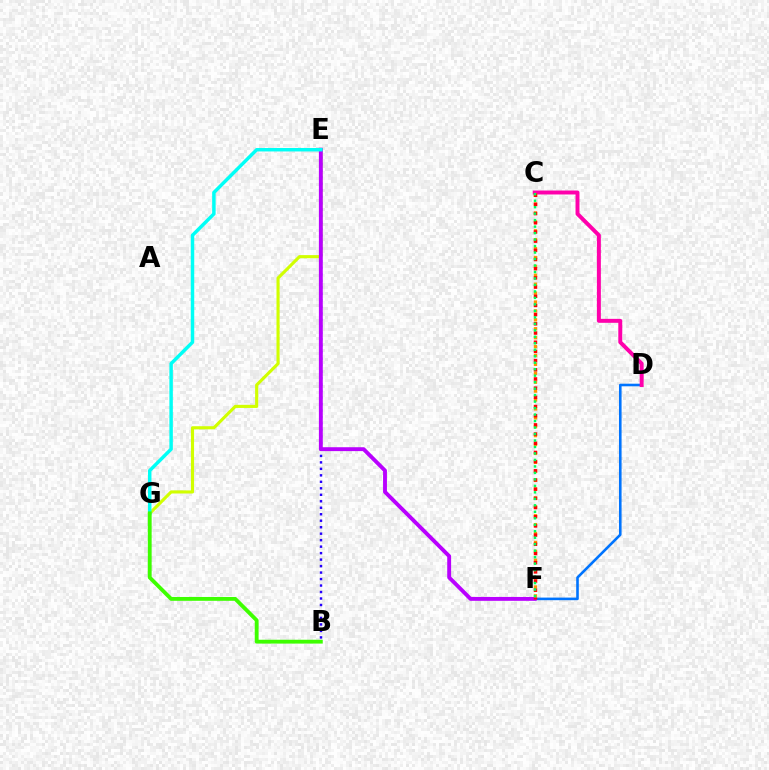{('E', 'G'): [{'color': '#d1ff00', 'line_style': 'solid', 'thickness': 2.24}, {'color': '#00fff6', 'line_style': 'solid', 'thickness': 2.5}], ('B', 'E'): [{'color': '#2500ff', 'line_style': 'dotted', 'thickness': 1.76}], ('D', 'F'): [{'color': '#0074ff', 'line_style': 'solid', 'thickness': 1.87}], ('E', 'F'): [{'color': '#b900ff', 'line_style': 'solid', 'thickness': 2.8}], ('C', 'D'): [{'color': '#ff00ac', 'line_style': 'solid', 'thickness': 2.84}], ('B', 'G'): [{'color': '#3dff00', 'line_style': 'solid', 'thickness': 2.76}], ('C', 'F'): [{'color': '#ff9400', 'line_style': 'dotted', 'thickness': 2.42}, {'color': '#ff0000', 'line_style': 'dotted', 'thickness': 2.5}, {'color': '#00ff5c', 'line_style': 'dotted', 'thickness': 1.76}]}